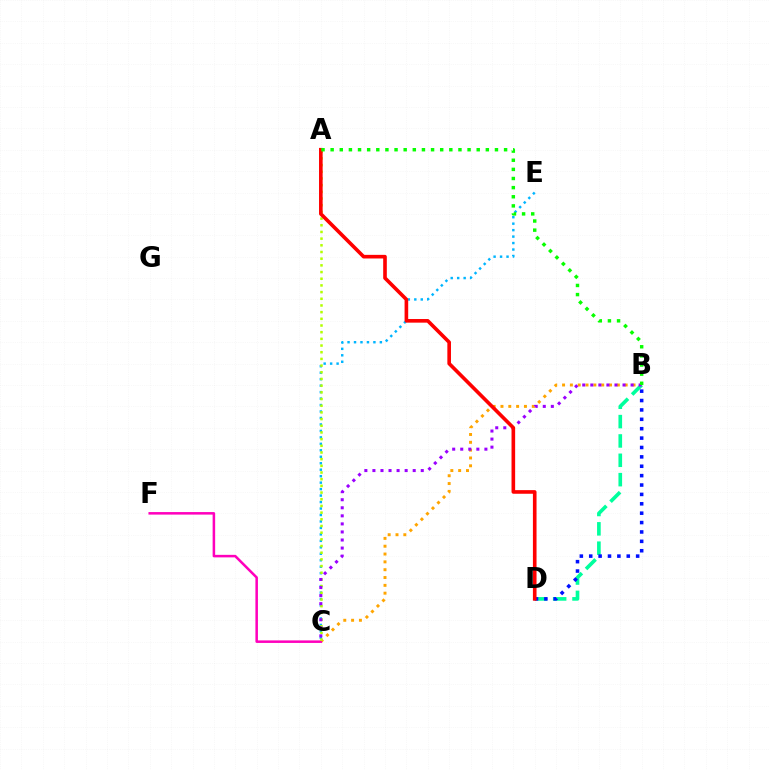{('C', 'E'): [{'color': '#00b5ff', 'line_style': 'dotted', 'thickness': 1.76}], ('B', 'C'): [{'color': '#ffa500', 'line_style': 'dotted', 'thickness': 2.13}, {'color': '#9b00ff', 'line_style': 'dotted', 'thickness': 2.19}], ('C', 'F'): [{'color': '#ff00bd', 'line_style': 'solid', 'thickness': 1.82}], ('B', 'D'): [{'color': '#00ff9d', 'line_style': 'dashed', 'thickness': 2.63}, {'color': '#0010ff', 'line_style': 'dotted', 'thickness': 2.55}], ('A', 'C'): [{'color': '#b3ff00', 'line_style': 'dotted', 'thickness': 1.82}], ('A', 'D'): [{'color': '#ff0000', 'line_style': 'solid', 'thickness': 2.61}], ('A', 'B'): [{'color': '#08ff00', 'line_style': 'dotted', 'thickness': 2.48}]}